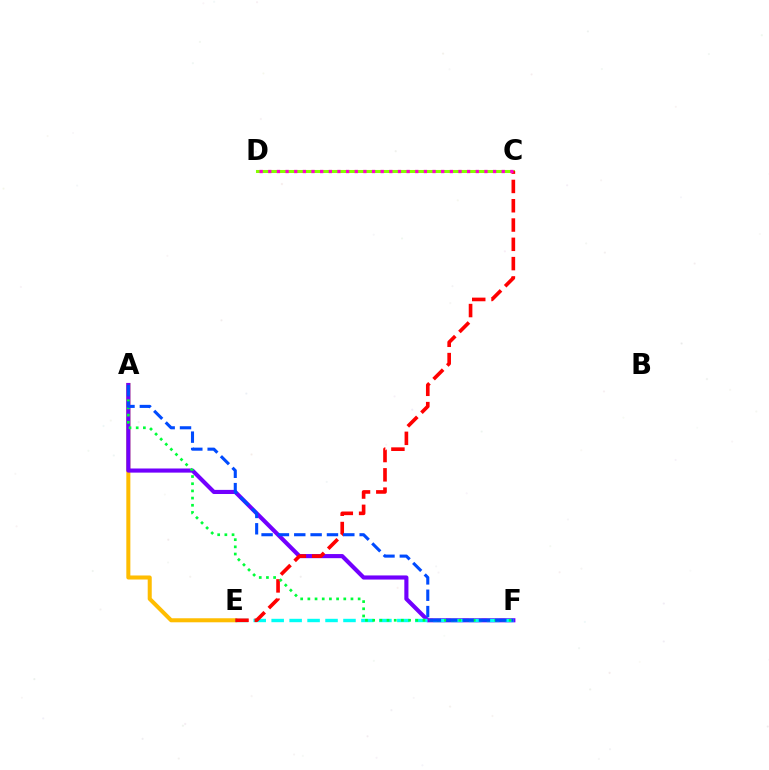{('A', 'E'): [{'color': '#ffbd00', 'line_style': 'solid', 'thickness': 2.9}], ('A', 'F'): [{'color': '#7200ff', 'line_style': 'solid', 'thickness': 2.97}, {'color': '#00ff39', 'line_style': 'dotted', 'thickness': 1.95}, {'color': '#004bff', 'line_style': 'dashed', 'thickness': 2.22}], ('C', 'D'): [{'color': '#84ff00', 'line_style': 'solid', 'thickness': 2.19}, {'color': '#ff00cf', 'line_style': 'dotted', 'thickness': 2.35}], ('E', 'F'): [{'color': '#00fff6', 'line_style': 'dashed', 'thickness': 2.44}], ('C', 'E'): [{'color': '#ff0000', 'line_style': 'dashed', 'thickness': 2.62}]}